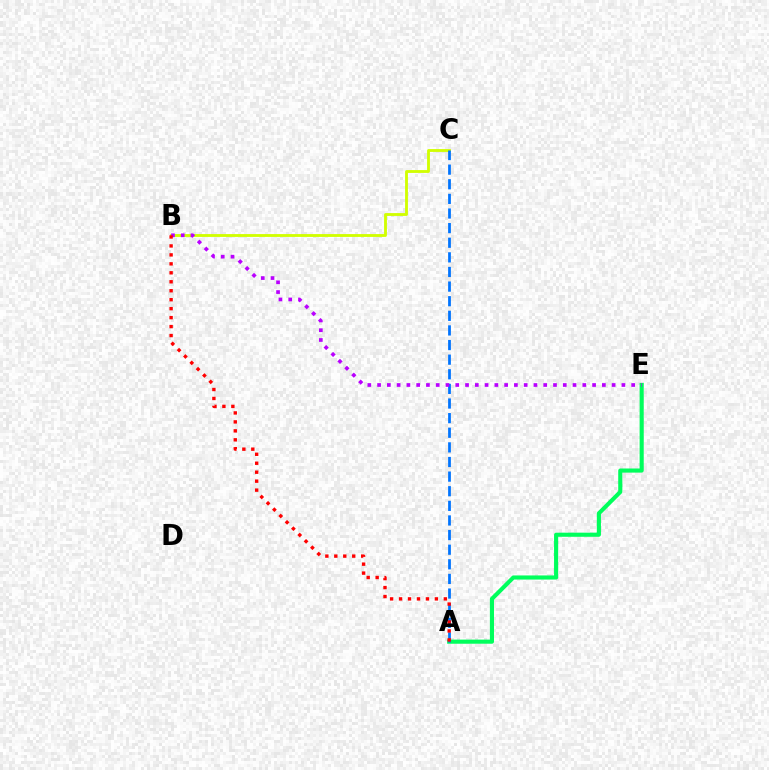{('B', 'C'): [{'color': '#d1ff00', 'line_style': 'solid', 'thickness': 2.04}], ('A', 'E'): [{'color': '#00ff5c', 'line_style': 'solid', 'thickness': 2.96}], ('A', 'C'): [{'color': '#0074ff', 'line_style': 'dashed', 'thickness': 1.99}], ('B', 'E'): [{'color': '#b900ff', 'line_style': 'dotted', 'thickness': 2.66}], ('A', 'B'): [{'color': '#ff0000', 'line_style': 'dotted', 'thickness': 2.43}]}